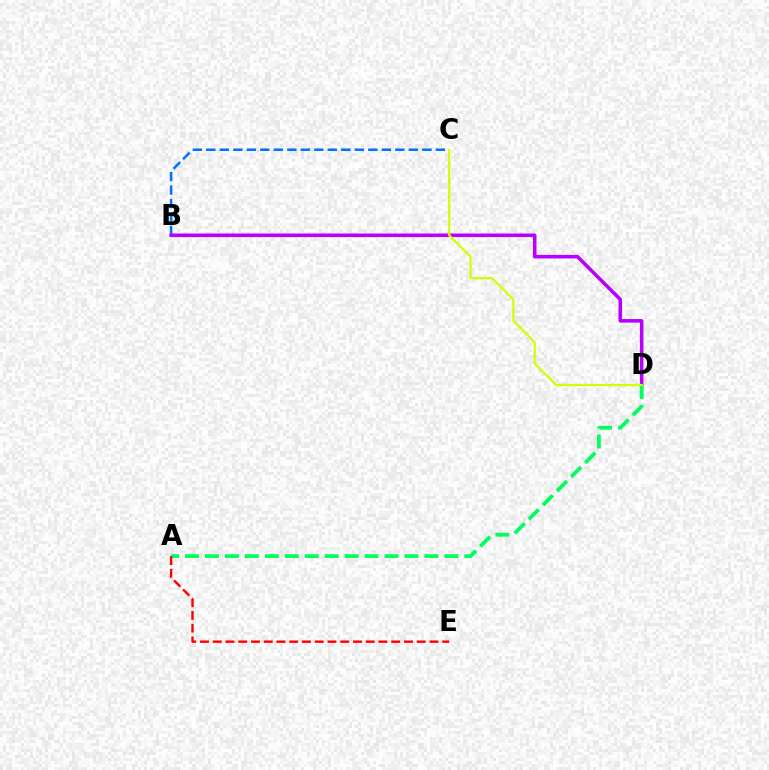{('B', 'C'): [{'color': '#0074ff', 'line_style': 'dashed', 'thickness': 1.83}], ('B', 'D'): [{'color': '#b900ff', 'line_style': 'solid', 'thickness': 2.56}], ('A', 'D'): [{'color': '#00ff5c', 'line_style': 'dashed', 'thickness': 2.71}], ('A', 'E'): [{'color': '#ff0000', 'line_style': 'dashed', 'thickness': 1.73}], ('C', 'D'): [{'color': '#d1ff00', 'line_style': 'solid', 'thickness': 1.56}]}